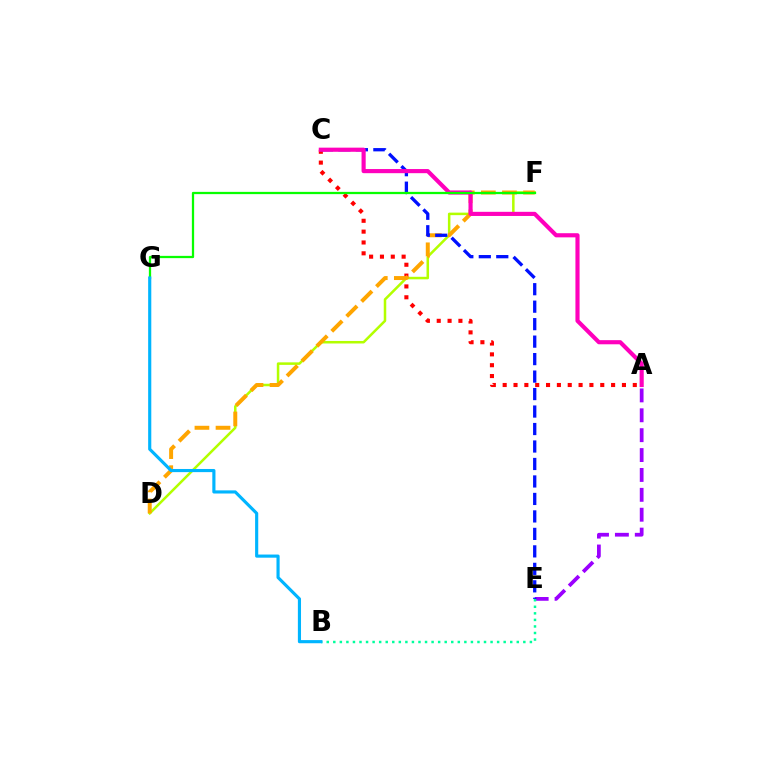{('D', 'F'): [{'color': '#b3ff00', 'line_style': 'solid', 'thickness': 1.82}, {'color': '#ffa500', 'line_style': 'dashed', 'thickness': 2.86}], ('A', 'C'): [{'color': '#ff0000', 'line_style': 'dotted', 'thickness': 2.95}, {'color': '#ff00bd', 'line_style': 'solid', 'thickness': 2.98}], ('A', 'E'): [{'color': '#9b00ff', 'line_style': 'dashed', 'thickness': 2.7}], ('B', 'E'): [{'color': '#00ff9d', 'line_style': 'dotted', 'thickness': 1.78}], ('C', 'E'): [{'color': '#0010ff', 'line_style': 'dashed', 'thickness': 2.37}], ('F', 'G'): [{'color': '#08ff00', 'line_style': 'solid', 'thickness': 1.63}], ('B', 'G'): [{'color': '#00b5ff', 'line_style': 'solid', 'thickness': 2.26}]}